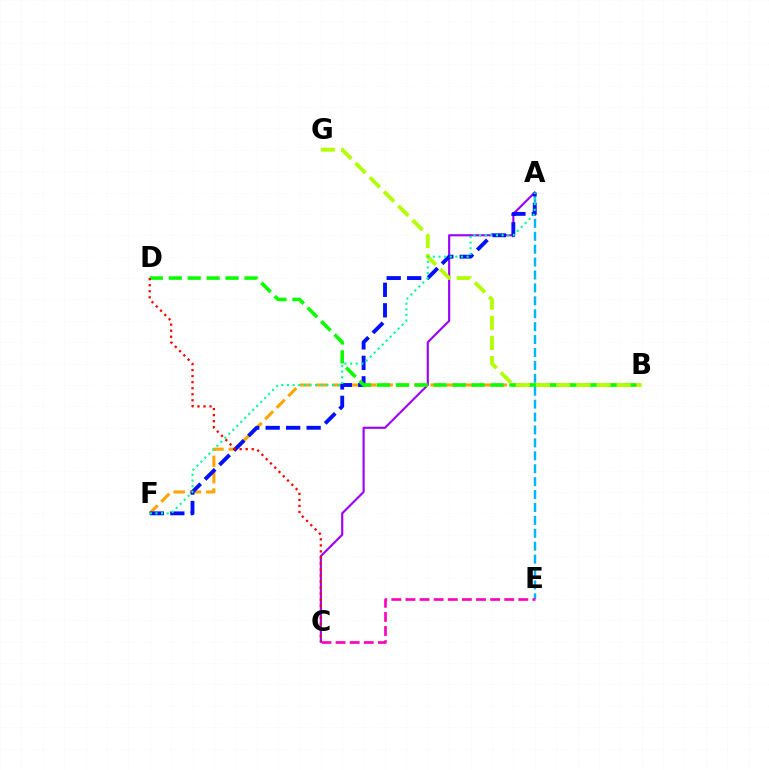{('A', 'C'): [{'color': '#9b00ff', 'line_style': 'solid', 'thickness': 1.54}], ('B', 'F'): [{'color': '#ffa500', 'line_style': 'dashed', 'thickness': 2.22}], ('A', 'E'): [{'color': '#00b5ff', 'line_style': 'dashed', 'thickness': 1.75}], ('C', 'E'): [{'color': '#ff00bd', 'line_style': 'dashed', 'thickness': 1.92}], ('A', 'F'): [{'color': '#0010ff', 'line_style': 'dashed', 'thickness': 2.78}, {'color': '#00ff9d', 'line_style': 'dotted', 'thickness': 1.53}], ('B', 'D'): [{'color': '#08ff00', 'line_style': 'dashed', 'thickness': 2.57}], ('B', 'G'): [{'color': '#b3ff00', 'line_style': 'dashed', 'thickness': 2.74}], ('C', 'D'): [{'color': '#ff0000', 'line_style': 'dotted', 'thickness': 1.64}]}